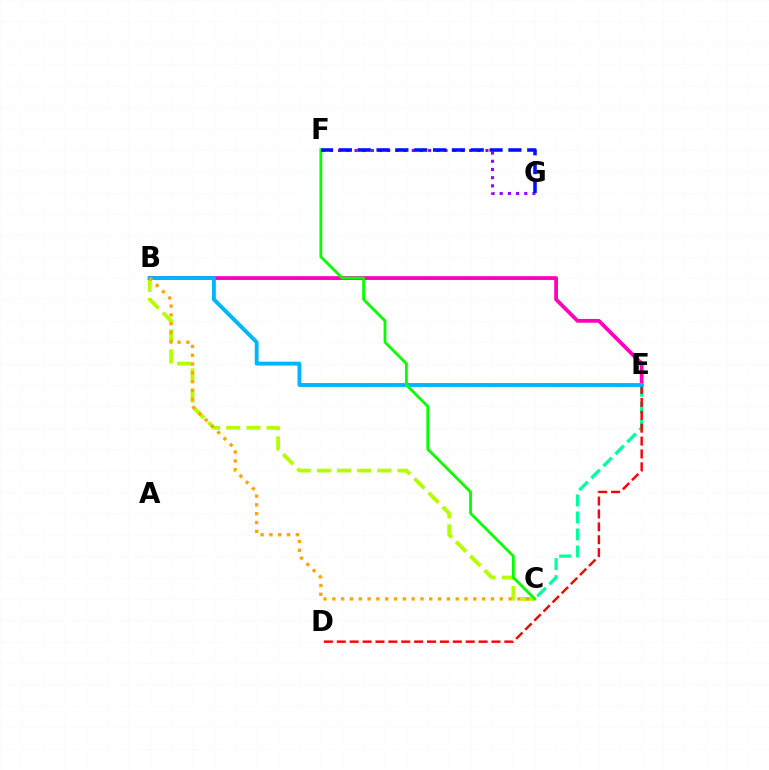{('C', 'E'): [{'color': '#00ff9d', 'line_style': 'dashed', 'thickness': 2.31}], ('B', 'E'): [{'color': '#ff00bd', 'line_style': 'solid', 'thickness': 2.73}, {'color': '#00b5ff', 'line_style': 'solid', 'thickness': 2.79}], ('D', 'E'): [{'color': '#ff0000', 'line_style': 'dashed', 'thickness': 1.75}], ('B', 'C'): [{'color': '#b3ff00', 'line_style': 'dashed', 'thickness': 2.74}, {'color': '#ffa500', 'line_style': 'dotted', 'thickness': 2.39}], ('F', 'G'): [{'color': '#9b00ff', 'line_style': 'dotted', 'thickness': 2.22}, {'color': '#0010ff', 'line_style': 'dashed', 'thickness': 2.56}], ('C', 'F'): [{'color': '#08ff00', 'line_style': 'solid', 'thickness': 2.03}]}